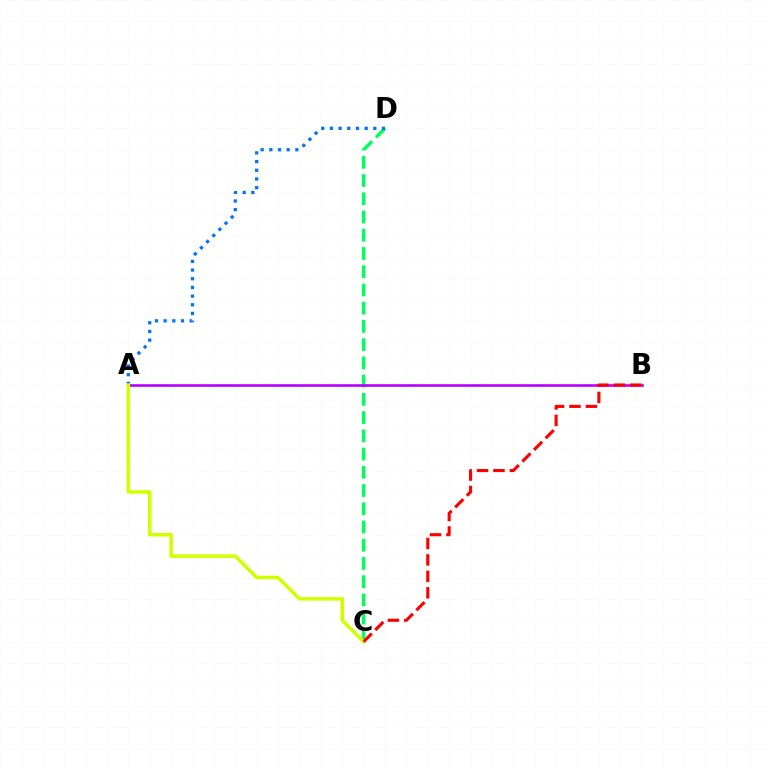{('C', 'D'): [{'color': '#00ff5c', 'line_style': 'dashed', 'thickness': 2.48}], ('A', 'D'): [{'color': '#0074ff', 'line_style': 'dotted', 'thickness': 2.36}], ('A', 'B'): [{'color': '#b900ff', 'line_style': 'solid', 'thickness': 1.89}], ('A', 'C'): [{'color': '#d1ff00', 'line_style': 'solid', 'thickness': 2.54}], ('B', 'C'): [{'color': '#ff0000', 'line_style': 'dashed', 'thickness': 2.23}]}